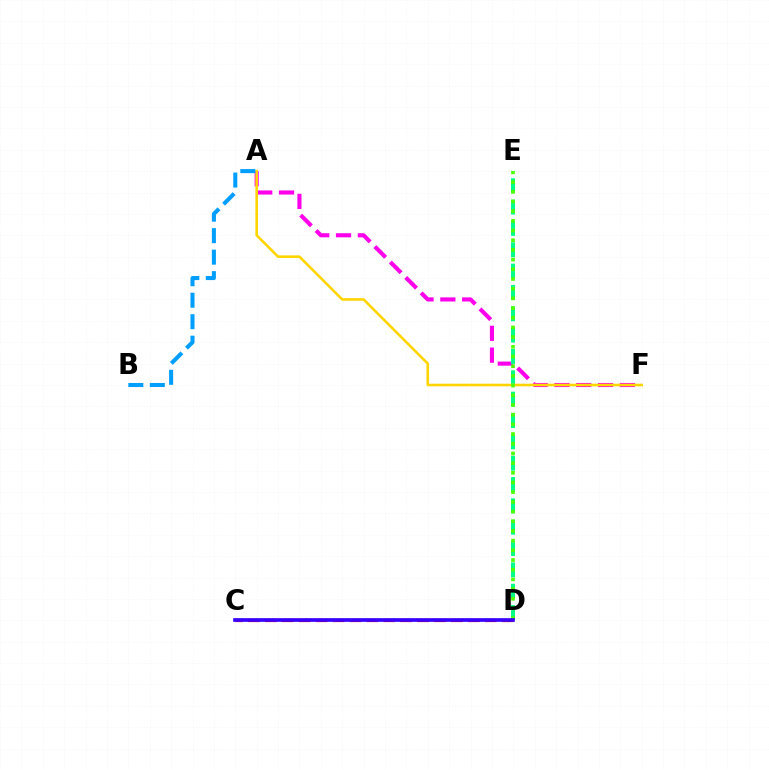{('A', 'F'): [{'color': '#ff00ed', 'line_style': 'dashed', 'thickness': 2.96}, {'color': '#ffd500', 'line_style': 'solid', 'thickness': 1.87}], ('D', 'E'): [{'color': '#00ff86', 'line_style': 'dashed', 'thickness': 2.9}, {'color': '#4fff00', 'line_style': 'dotted', 'thickness': 2.63}], ('A', 'B'): [{'color': '#009eff', 'line_style': 'dashed', 'thickness': 2.92}], ('C', 'D'): [{'color': '#ff0000', 'line_style': 'dashed', 'thickness': 2.3}, {'color': '#3700ff', 'line_style': 'solid', 'thickness': 2.64}]}